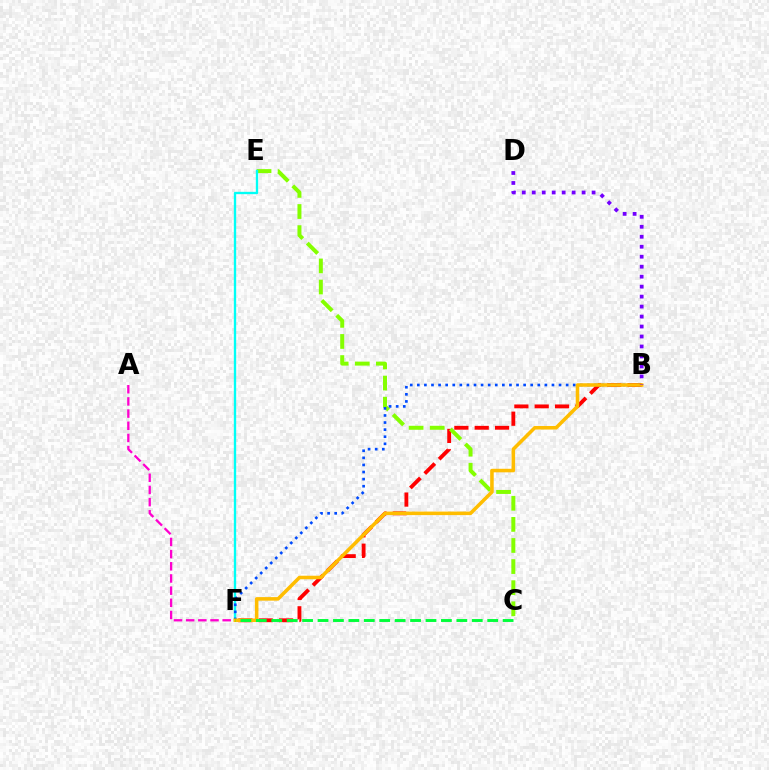{('B', 'F'): [{'color': '#ff0000', 'line_style': 'dashed', 'thickness': 2.76}, {'color': '#004bff', 'line_style': 'dotted', 'thickness': 1.93}, {'color': '#ffbd00', 'line_style': 'solid', 'thickness': 2.55}], ('A', 'F'): [{'color': '#ff00cf', 'line_style': 'dashed', 'thickness': 1.65}], ('C', 'E'): [{'color': '#84ff00', 'line_style': 'dashed', 'thickness': 2.87}], ('E', 'F'): [{'color': '#00fff6', 'line_style': 'solid', 'thickness': 1.69}], ('B', 'D'): [{'color': '#7200ff', 'line_style': 'dotted', 'thickness': 2.71}], ('C', 'F'): [{'color': '#00ff39', 'line_style': 'dashed', 'thickness': 2.1}]}